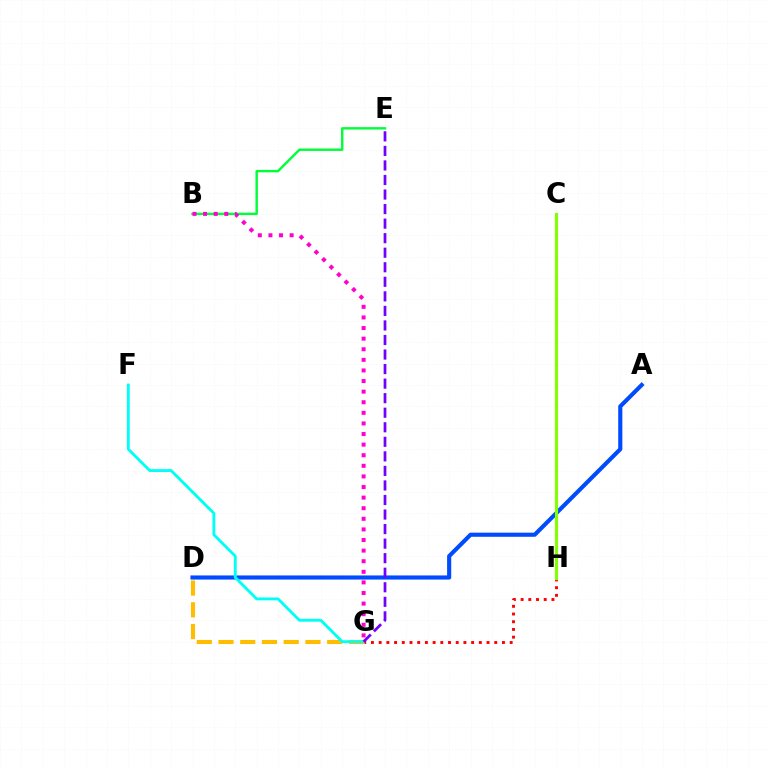{('D', 'G'): [{'color': '#ffbd00', 'line_style': 'dashed', 'thickness': 2.95}], ('B', 'E'): [{'color': '#00ff39', 'line_style': 'solid', 'thickness': 1.74}], ('A', 'D'): [{'color': '#004bff', 'line_style': 'solid', 'thickness': 2.97}], ('F', 'G'): [{'color': '#00fff6', 'line_style': 'solid', 'thickness': 2.06}], ('B', 'G'): [{'color': '#ff00cf', 'line_style': 'dotted', 'thickness': 2.88}], ('G', 'H'): [{'color': '#ff0000', 'line_style': 'dotted', 'thickness': 2.09}], ('E', 'G'): [{'color': '#7200ff', 'line_style': 'dashed', 'thickness': 1.98}], ('C', 'H'): [{'color': '#84ff00', 'line_style': 'solid', 'thickness': 2.26}]}